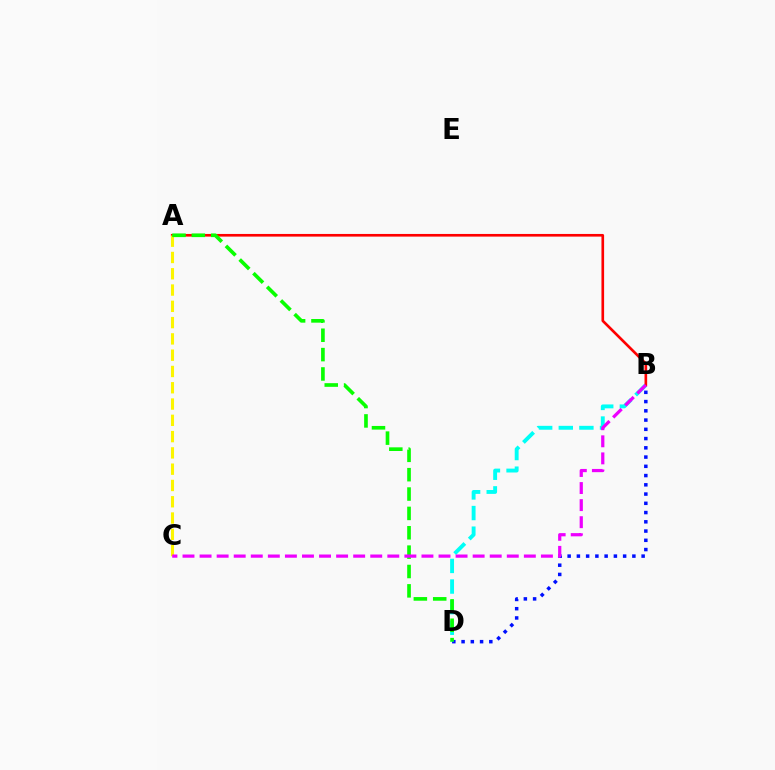{('B', 'D'): [{'color': '#0010ff', 'line_style': 'dotted', 'thickness': 2.51}, {'color': '#00fff6', 'line_style': 'dashed', 'thickness': 2.8}], ('A', 'B'): [{'color': '#ff0000', 'line_style': 'solid', 'thickness': 1.91}], ('A', 'C'): [{'color': '#fcf500', 'line_style': 'dashed', 'thickness': 2.21}], ('A', 'D'): [{'color': '#08ff00', 'line_style': 'dashed', 'thickness': 2.63}], ('B', 'C'): [{'color': '#ee00ff', 'line_style': 'dashed', 'thickness': 2.32}]}